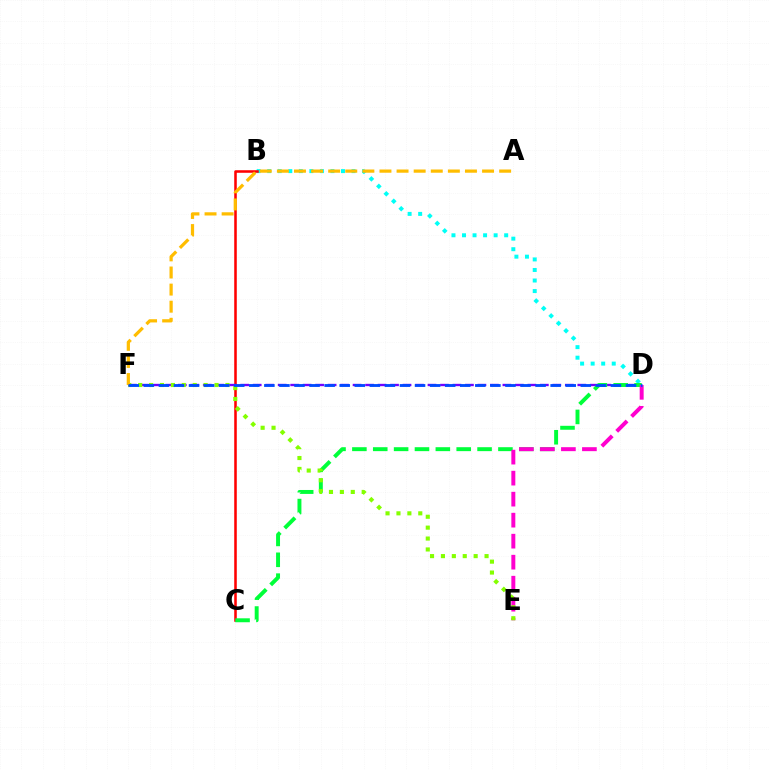{('B', 'D'): [{'color': '#00fff6', 'line_style': 'dotted', 'thickness': 2.86}], ('B', 'C'): [{'color': '#ff0000', 'line_style': 'solid', 'thickness': 1.84}], ('D', 'F'): [{'color': '#7200ff', 'line_style': 'dashed', 'thickness': 1.7}, {'color': '#004bff', 'line_style': 'dashed', 'thickness': 2.05}], ('C', 'D'): [{'color': '#00ff39', 'line_style': 'dashed', 'thickness': 2.83}], ('D', 'E'): [{'color': '#ff00cf', 'line_style': 'dashed', 'thickness': 2.85}], ('E', 'F'): [{'color': '#84ff00', 'line_style': 'dotted', 'thickness': 2.96}], ('A', 'F'): [{'color': '#ffbd00', 'line_style': 'dashed', 'thickness': 2.32}]}